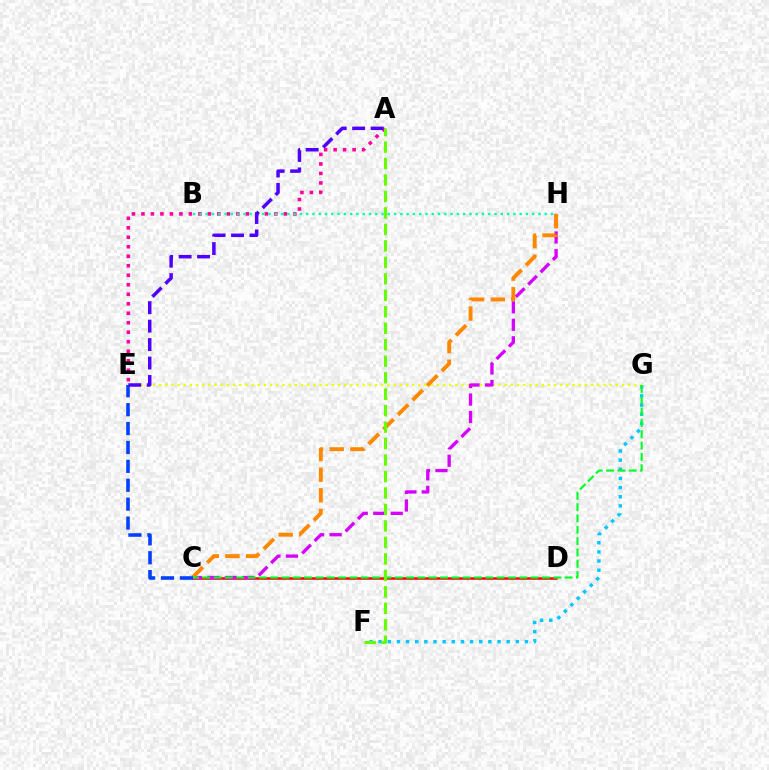{('F', 'G'): [{'color': '#00c7ff', 'line_style': 'dotted', 'thickness': 2.48}], ('A', 'E'): [{'color': '#ff00a0', 'line_style': 'dotted', 'thickness': 2.58}, {'color': '#4f00ff', 'line_style': 'dashed', 'thickness': 2.51}], ('E', 'G'): [{'color': '#eeff00', 'line_style': 'dotted', 'thickness': 1.68}], ('C', 'D'): [{'color': '#ff0000', 'line_style': 'solid', 'thickness': 1.8}], ('C', 'H'): [{'color': '#d600ff', 'line_style': 'dashed', 'thickness': 2.38}, {'color': '#ff8800', 'line_style': 'dashed', 'thickness': 2.81}], ('B', 'H'): [{'color': '#00ffaf', 'line_style': 'dotted', 'thickness': 1.71}], ('C', 'G'): [{'color': '#00ff27', 'line_style': 'dashed', 'thickness': 1.54}], ('C', 'E'): [{'color': '#003fff', 'line_style': 'dashed', 'thickness': 2.57}], ('A', 'F'): [{'color': '#66ff00', 'line_style': 'dashed', 'thickness': 2.24}]}